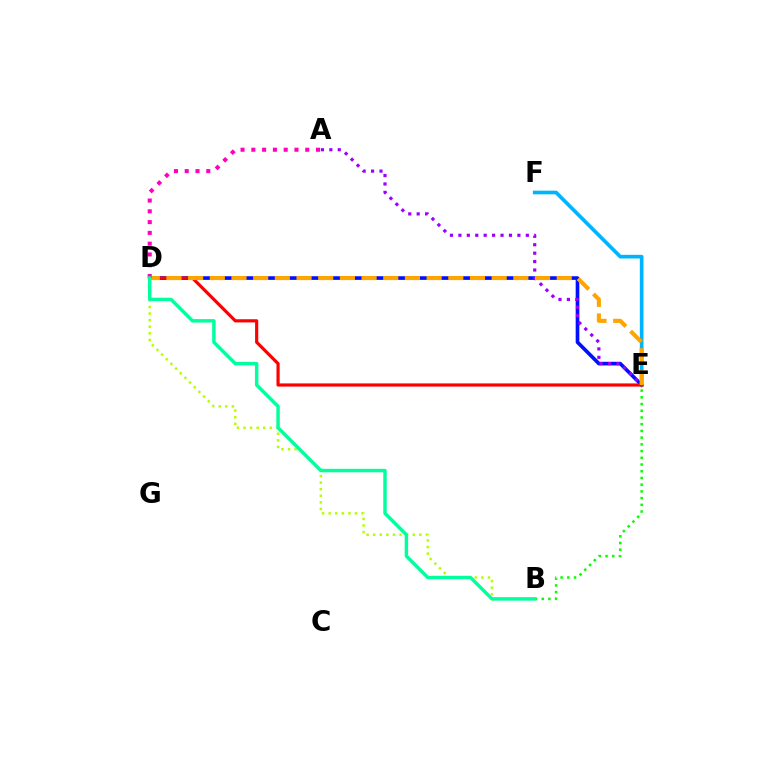{('D', 'E'): [{'color': '#0010ff', 'line_style': 'solid', 'thickness': 2.63}, {'color': '#ff0000', 'line_style': 'solid', 'thickness': 2.29}, {'color': '#ffa500', 'line_style': 'dashed', 'thickness': 2.95}], ('E', 'F'): [{'color': '#00b5ff', 'line_style': 'solid', 'thickness': 2.63}], ('B', 'D'): [{'color': '#b3ff00', 'line_style': 'dotted', 'thickness': 1.79}, {'color': '#00ff9d', 'line_style': 'solid', 'thickness': 2.47}], ('A', 'E'): [{'color': '#9b00ff', 'line_style': 'dotted', 'thickness': 2.29}], ('A', 'D'): [{'color': '#ff00bd', 'line_style': 'dotted', 'thickness': 2.93}], ('B', 'E'): [{'color': '#08ff00', 'line_style': 'dotted', 'thickness': 1.83}]}